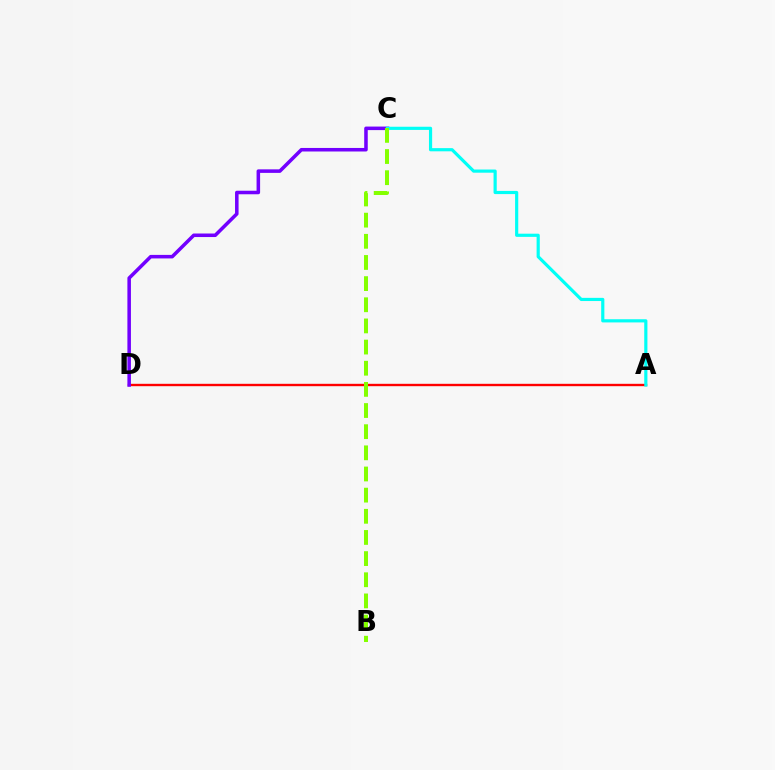{('A', 'D'): [{'color': '#ff0000', 'line_style': 'solid', 'thickness': 1.71}], ('C', 'D'): [{'color': '#7200ff', 'line_style': 'solid', 'thickness': 2.55}], ('A', 'C'): [{'color': '#00fff6', 'line_style': 'solid', 'thickness': 2.29}], ('B', 'C'): [{'color': '#84ff00', 'line_style': 'dashed', 'thickness': 2.87}]}